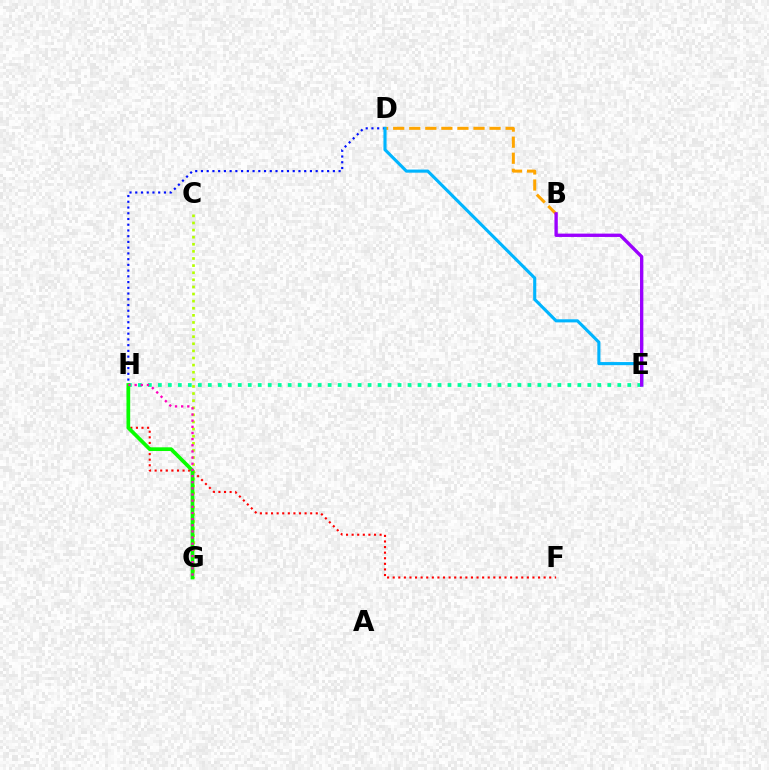{('F', 'H'): [{'color': '#ff0000', 'line_style': 'dotted', 'thickness': 1.52}], ('E', 'H'): [{'color': '#00ff9d', 'line_style': 'dotted', 'thickness': 2.71}], ('D', 'H'): [{'color': '#0010ff', 'line_style': 'dotted', 'thickness': 1.56}], ('C', 'G'): [{'color': '#b3ff00', 'line_style': 'dotted', 'thickness': 1.93}], ('B', 'D'): [{'color': '#ffa500', 'line_style': 'dashed', 'thickness': 2.18}], ('G', 'H'): [{'color': '#08ff00', 'line_style': 'solid', 'thickness': 2.68}, {'color': '#ff00bd', 'line_style': 'dotted', 'thickness': 1.67}], ('D', 'E'): [{'color': '#00b5ff', 'line_style': 'solid', 'thickness': 2.24}], ('B', 'E'): [{'color': '#9b00ff', 'line_style': 'solid', 'thickness': 2.41}]}